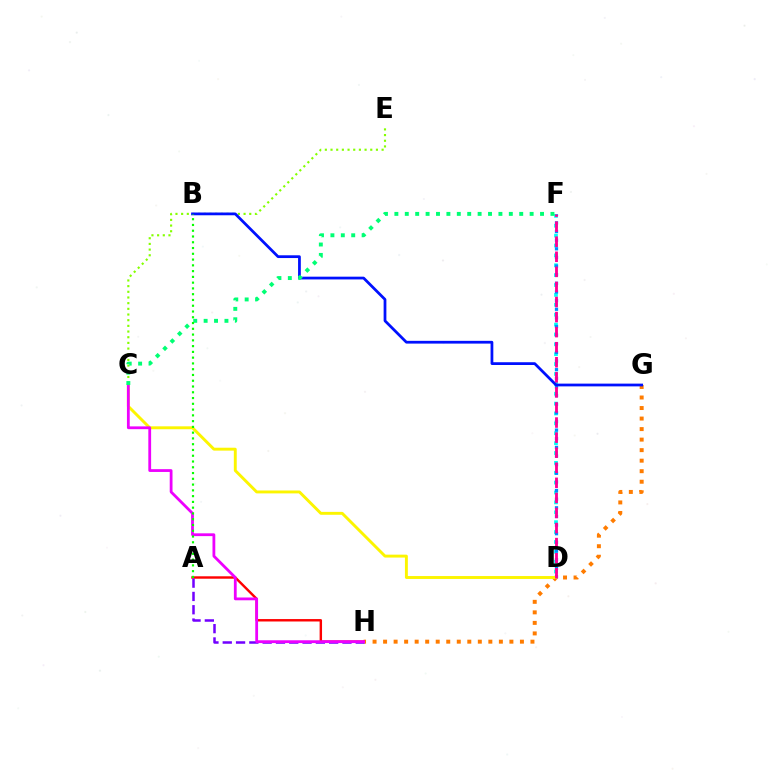{('G', 'H'): [{'color': '#ff7c00', 'line_style': 'dotted', 'thickness': 2.86}], ('A', 'H'): [{'color': '#ff0000', 'line_style': 'solid', 'thickness': 1.74}, {'color': '#7200ff', 'line_style': 'dashed', 'thickness': 1.81}], ('C', 'E'): [{'color': '#84ff00', 'line_style': 'dotted', 'thickness': 1.54}], ('D', 'F'): [{'color': '#00fff6', 'line_style': 'dotted', 'thickness': 2.68}, {'color': '#008cff', 'line_style': 'dotted', 'thickness': 2.35}, {'color': '#ff0094', 'line_style': 'dashed', 'thickness': 2.05}], ('C', 'D'): [{'color': '#fcf500', 'line_style': 'solid', 'thickness': 2.09}], ('B', 'G'): [{'color': '#0010ff', 'line_style': 'solid', 'thickness': 1.99}], ('C', 'H'): [{'color': '#ee00ff', 'line_style': 'solid', 'thickness': 2.01}], ('C', 'F'): [{'color': '#00ff74', 'line_style': 'dotted', 'thickness': 2.83}], ('A', 'B'): [{'color': '#08ff00', 'line_style': 'dotted', 'thickness': 1.57}]}